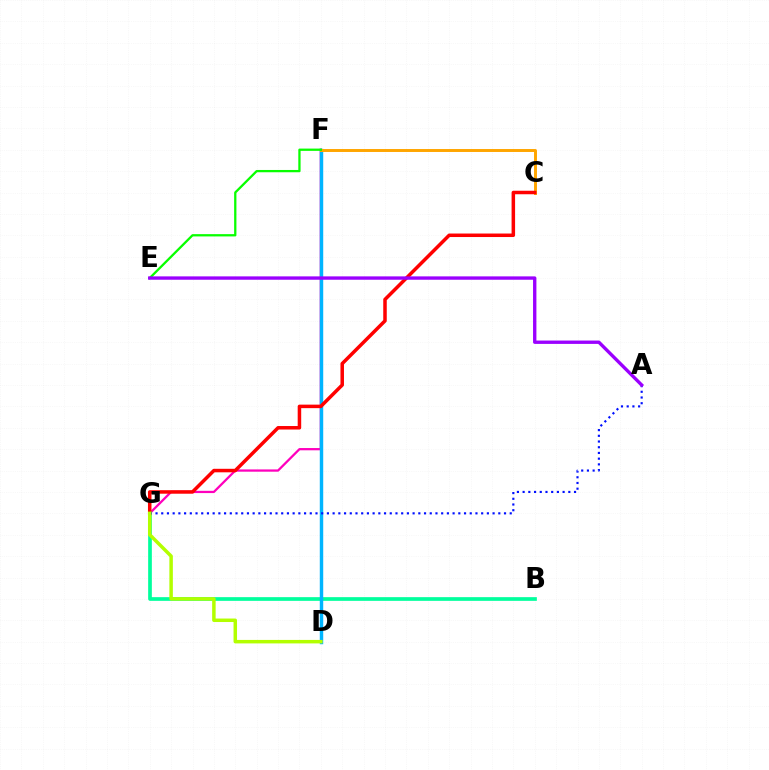{('F', 'G'): [{'color': '#ff00bd', 'line_style': 'solid', 'thickness': 1.63}], ('B', 'G'): [{'color': '#00ff9d', 'line_style': 'solid', 'thickness': 2.66}], ('D', 'F'): [{'color': '#00b5ff', 'line_style': 'solid', 'thickness': 2.48}], ('C', 'F'): [{'color': '#ffa500', 'line_style': 'solid', 'thickness': 2.12}], ('E', 'F'): [{'color': '#08ff00', 'line_style': 'solid', 'thickness': 1.64}], ('C', 'G'): [{'color': '#ff0000', 'line_style': 'solid', 'thickness': 2.53}], ('A', 'G'): [{'color': '#0010ff', 'line_style': 'dotted', 'thickness': 1.55}], ('D', 'G'): [{'color': '#b3ff00', 'line_style': 'solid', 'thickness': 2.51}], ('A', 'E'): [{'color': '#9b00ff', 'line_style': 'solid', 'thickness': 2.42}]}